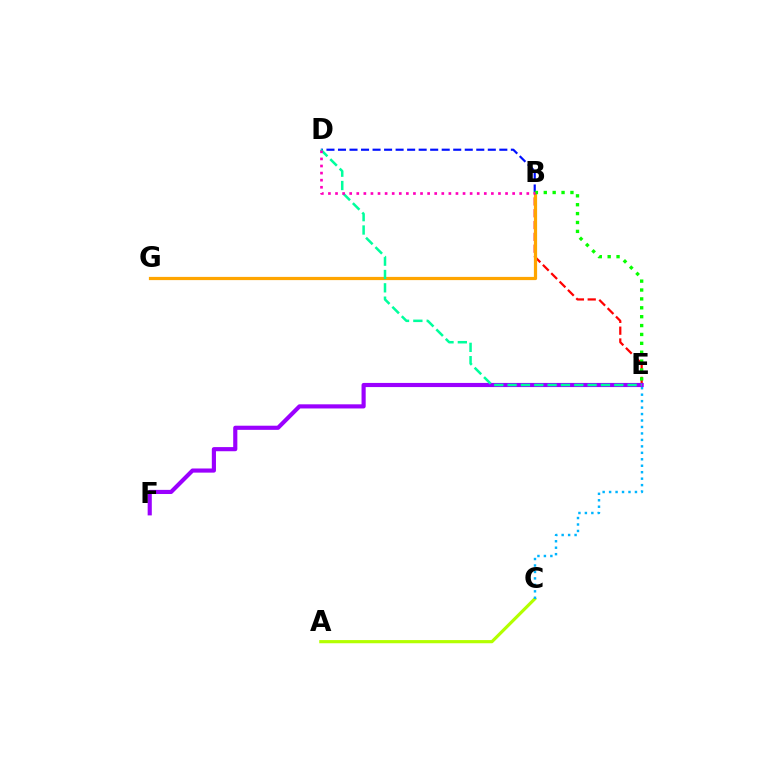{('B', 'E'): [{'color': '#ff0000', 'line_style': 'dashed', 'thickness': 1.6}, {'color': '#08ff00', 'line_style': 'dotted', 'thickness': 2.41}], ('E', 'F'): [{'color': '#9b00ff', 'line_style': 'solid', 'thickness': 2.98}], ('A', 'C'): [{'color': '#b3ff00', 'line_style': 'solid', 'thickness': 2.28}], ('B', 'D'): [{'color': '#0010ff', 'line_style': 'dashed', 'thickness': 1.57}, {'color': '#ff00bd', 'line_style': 'dotted', 'thickness': 1.92}], ('C', 'E'): [{'color': '#00b5ff', 'line_style': 'dotted', 'thickness': 1.76}], ('B', 'G'): [{'color': '#ffa500', 'line_style': 'solid', 'thickness': 2.32}], ('D', 'E'): [{'color': '#00ff9d', 'line_style': 'dashed', 'thickness': 1.81}]}